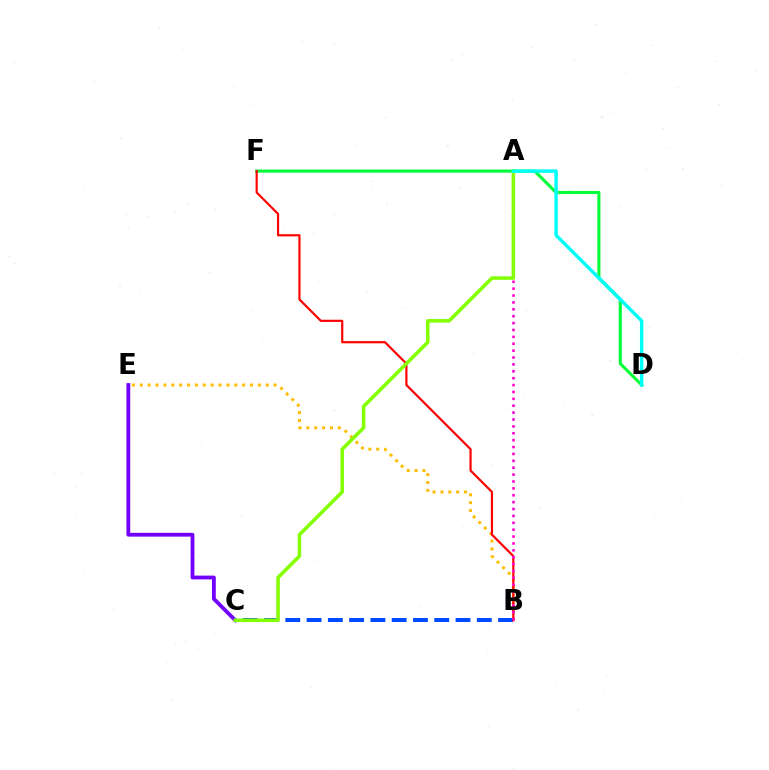{('B', 'E'): [{'color': '#ffbd00', 'line_style': 'dotted', 'thickness': 2.14}], ('B', 'C'): [{'color': '#004bff', 'line_style': 'dashed', 'thickness': 2.89}], ('D', 'F'): [{'color': '#00ff39', 'line_style': 'solid', 'thickness': 2.23}], ('B', 'F'): [{'color': '#ff0000', 'line_style': 'solid', 'thickness': 1.56}], ('A', 'B'): [{'color': '#ff00cf', 'line_style': 'dotted', 'thickness': 1.87}], ('C', 'E'): [{'color': '#7200ff', 'line_style': 'solid', 'thickness': 2.73}], ('A', 'C'): [{'color': '#84ff00', 'line_style': 'solid', 'thickness': 2.56}], ('A', 'D'): [{'color': '#00fff6', 'line_style': 'solid', 'thickness': 2.48}]}